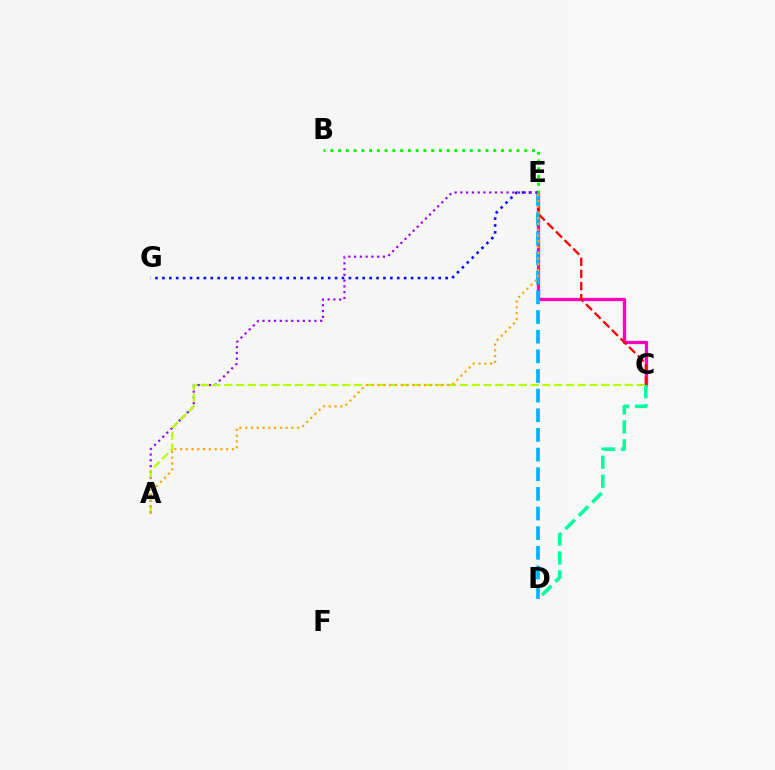{('C', 'E'): [{'color': '#ff00bd', 'line_style': 'solid', 'thickness': 2.37}, {'color': '#ff0000', 'line_style': 'dashed', 'thickness': 1.65}], ('E', 'G'): [{'color': '#0010ff', 'line_style': 'dotted', 'thickness': 1.88}], ('D', 'E'): [{'color': '#00b5ff', 'line_style': 'dashed', 'thickness': 2.67}], ('C', 'D'): [{'color': '#00ff9d', 'line_style': 'dashed', 'thickness': 2.57}], ('B', 'E'): [{'color': '#08ff00', 'line_style': 'dotted', 'thickness': 2.11}], ('A', 'E'): [{'color': '#9b00ff', 'line_style': 'dotted', 'thickness': 1.57}, {'color': '#ffa500', 'line_style': 'dotted', 'thickness': 1.57}], ('A', 'C'): [{'color': '#b3ff00', 'line_style': 'dashed', 'thickness': 1.6}]}